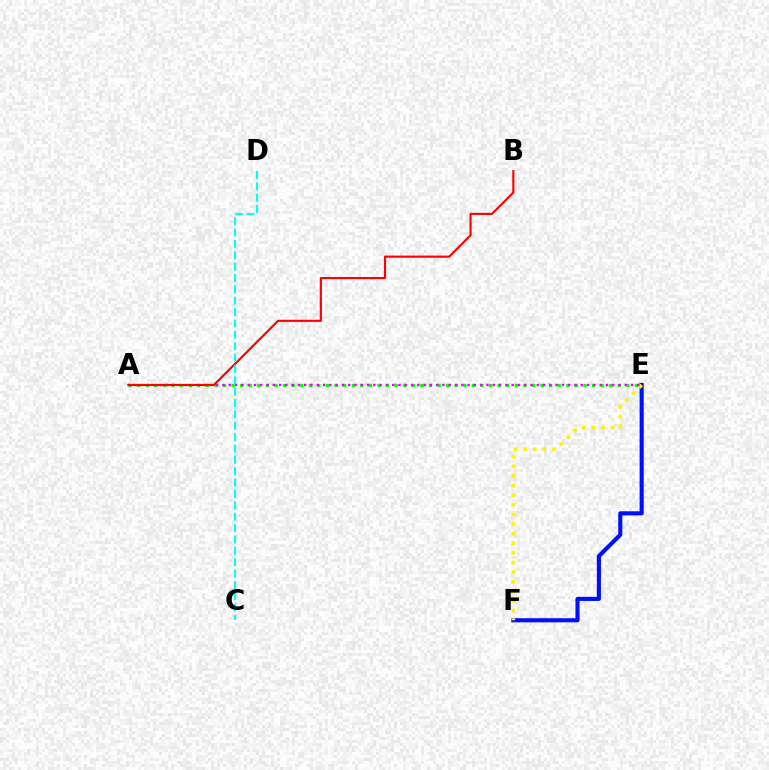{('A', 'E'): [{'color': '#08ff00', 'line_style': 'dotted', 'thickness': 2.33}, {'color': '#ee00ff', 'line_style': 'dotted', 'thickness': 1.71}], ('E', 'F'): [{'color': '#0010ff', 'line_style': 'solid', 'thickness': 2.96}, {'color': '#fcf500', 'line_style': 'dotted', 'thickness': 2.61}], ('A', 'B'): [{'color': '#ff0000', 'line_style': 'solid', 'thickness': 1.54}], ('C', 'D'): [{'color': '#00fff6', 'line_style': 'dashed', 'thickness': 1.54}]}